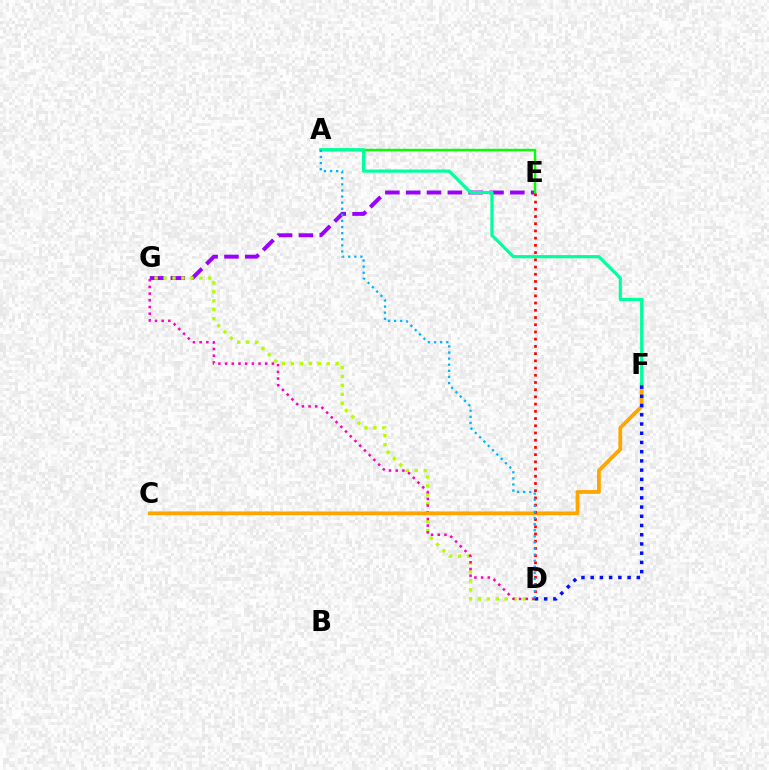{('E', 'G'): [{'color': '#9b00ff', 'line_style': 'dashed', 'thickness': 2.83}], ('D', 'G'): [{'color': '#b3ff00', 'line_style': 'dotted', 'thickness': 2.43}, {'color': '#ff00bd', 'line_style': 'dotted', 'thickness': 1.82}], ('A', 'E'): [{'color': '#08ff00', 'line_style': 'solid', 'thickness': 1.74}], ('C', 'F'): [{'color': '#ffa500', 'line_style': 'solid', 'thickness': 2.72}], ('D', 'E'): [{'color': '#ff0000', 'line_style': 'dotted', 'thickness': 1.96}], ('A', 'F'): [{'color': '#00ff9d', 'line_style': 'solid', 'thickness': 2.29}], ('D', 'F'): [{'color': '#0010ff', 'line_style': 'dotted', 'thickness': 2.51}], ('A', 'D'): [{'color': '#00b5ff', 'line_style': 'dotted', 'thickness': 1.66}]}